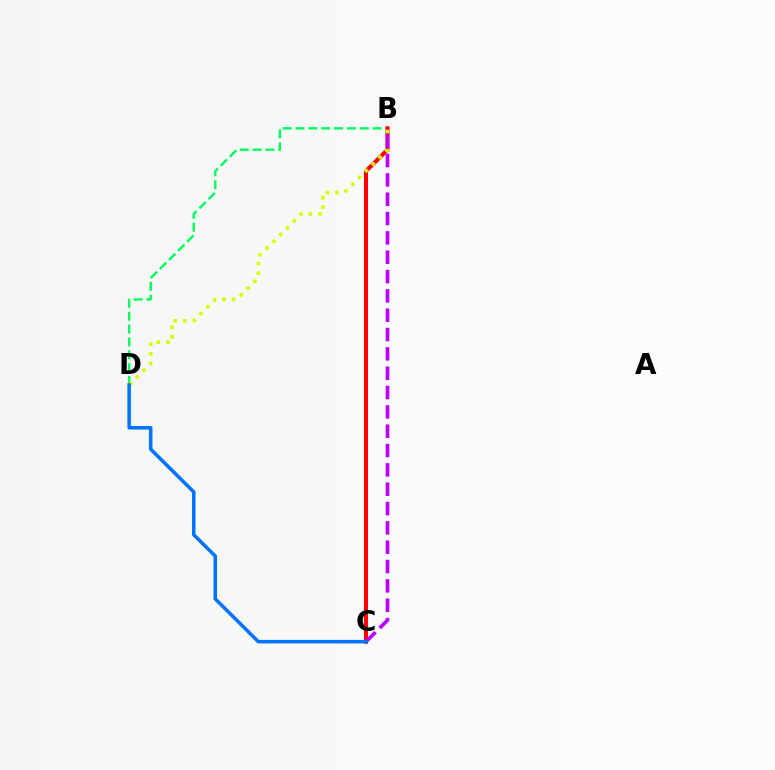{('B', 'D'): [{'color': '#00ff5c', 'line_style': 'dashed', 'thickness': 1.75}, {'color': '#d1ff00', 'line_style': 'dotted', 'thickness': 2.61}], ('B', 'C'): [{'color': '#ff0000', 'line_style': 'solid', 'thickness': 2.93}, {'color': '#b900ff', 'line_style': 'dashed', 'thickness': 2.63}], ('C', 'D'): [{'color': '#0074ff', 'line_style': 'solid', 'thickness': 2.55}]}